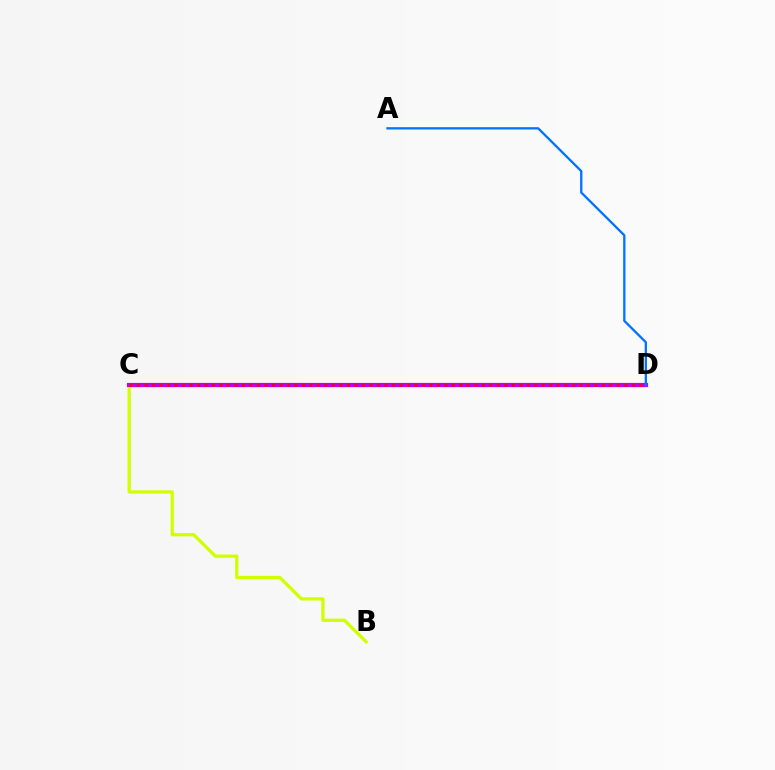{('C', 'D'): [{'color': '#00ff5c', 'line_style': 'dashed', 'thickness': 2.36}, {'color': '#b900ff', 'line_style': 'solid', 'thickness': 2.99}, {'color': '#ff0000', 'line_style': 'dotted', 'thickness': 2.04}], ('B', 'C'): [{'color': '#d1ff00', 'line_style': 'solid', 'thickness': 2.36}], ('A', 'D'): [{'color': '#0074ff', 'line_style': 'solid', 'thickness': 1.66}]}